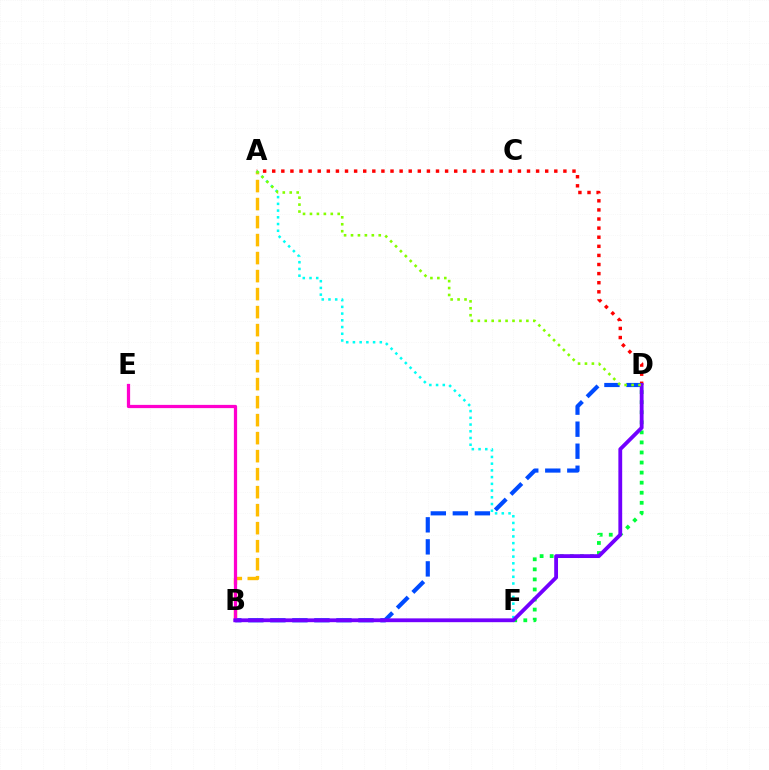{('A', 'D'): [{'color': '#ff0000', 'line_style': 'dotted', 'thickness': 2.47}, {'color': '#84ff00', 'line_style': 'dotted', 'thickness': 1.88}], ('D', 'F'): [{'color': '#00ff39', 'line_style': 'dotted', 'thickness': 2.73}], ('B', 'D'): [{'color': '#004bff', 'line_style': 'dashed', 'thickness': 2.99}, {'color': '#7200ff', 'line_style': 'solid', 'thickness': 2.75}], ('A', 'B'): [{'color': '#ffbd00', 'line_style': 'dashed', 'thickness': 2.45}], ('A', 'F'): [{'color': '#00fff6', 'line_style': 'dotted', 'thickness': 1.83}], ('B', 'E'): [{'color': '#ff00cf', 'line_style': 'solid', 'thickness': 2.34}]}